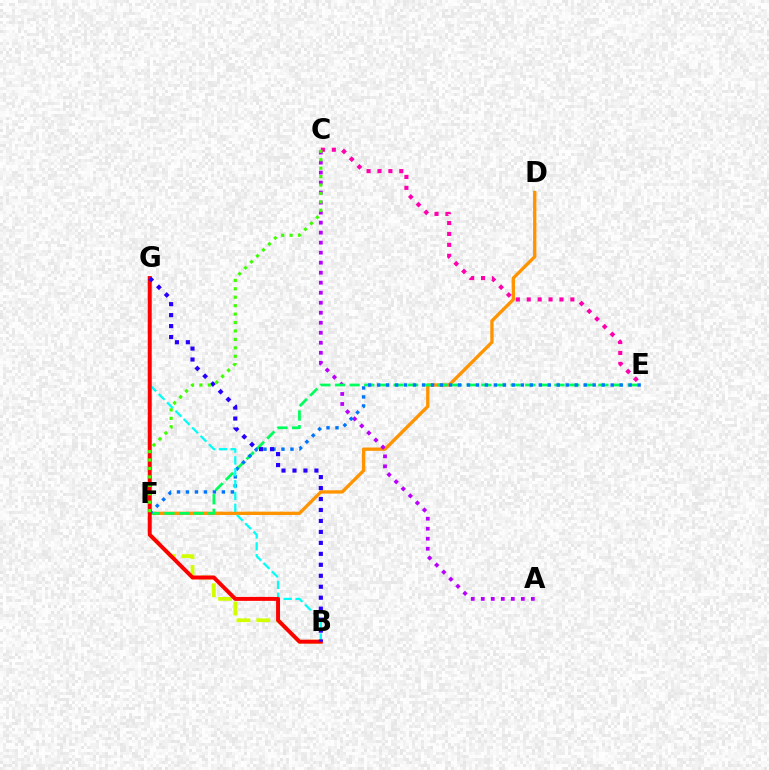{('D', 'F'): [{'color': '#ff9400', 'line_style': 'solid', 'thickness': 2.39}], ('A', 'C'): [{'color': '#b900ff', 'line_style': 'dotted', 'thickness': 2.72}], ('E', 'F'): [{'color': '#00ff5c', 'line_style': 'dashed', 'thickness': 1.99}, {'color': '#0074ff', 'line_style': 'dotted', 'thickness': 2.44}], ('C', 'E'): [{'color': '#ff00ac', 'line_style': 'dotted', 'thickness': 2.96}], ('B', 'G'): [{'color': '#00fff6', 'line_style': 'dashed', 'thickness': 1.61}, {'color': '#d1ff00', 'line_style': 'dashed', 'thickness': 2.7}, {'color': '#ff0000', 'line_style': 'solid', 'thickness': 2.84}, {'color': '#2500ff', 'line_style': 'dotted', 'thickness': 2.98}], ('C', 'F'): [{'color': '#3dff00', 'line_style': 'dotted', 'thickness': 2.29}]}